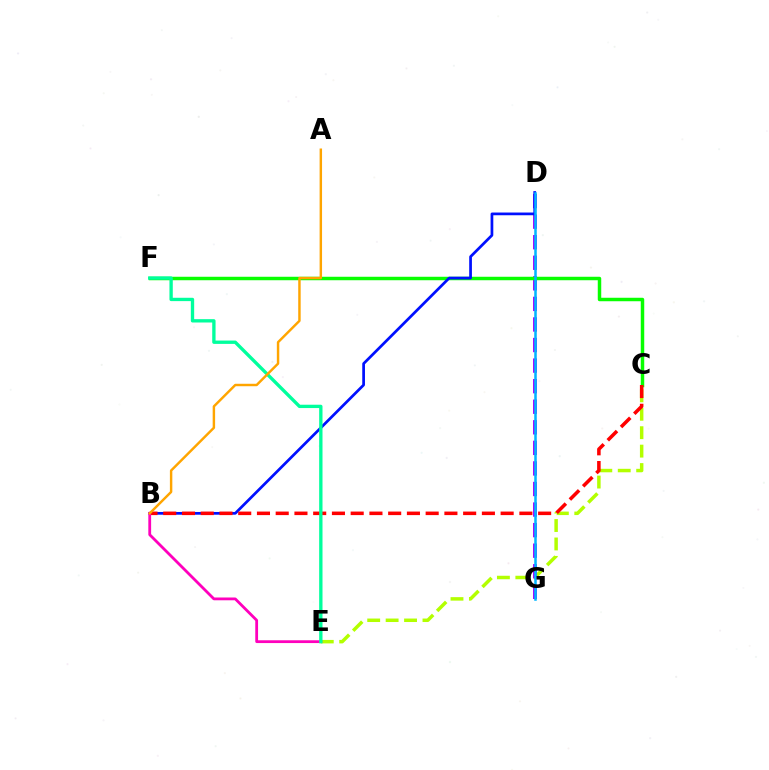{('C', 'E'): [{'color': '#b3ff00', 'line_style': 'dashed', 'thickness': 2.5}], ('D', 'G'): [{'color': '#9b00ff', 'line_style': 'dashed', 'thickness': 2.79}, {'color': '#00b5ff', 'line_style': 'solid', 'thickness': 1.82}], ('C', 'F'): [{'color': '#08ff00', 'line_style': 'solid', 'thickness': 2.5}], ('B', 'D'): [{'color': '#0010ff', 'line_style': 'solid', 'thickness': 1.96}], ('B', 'C'): [{'color': '#ff0000', 'line_style': 'dashed', 'thickness': 2.55}], ('B', 'E'): [{'color': '#ff00bd', 'line_style': 'solid', 'thickness': 2.01}], ('E', 'F'): [{'color': '#00ff9d', 'line_style': 'solid', 'thickness': 2.4}], ('A', 'B'): [{'color': '#ffa500', 'line_style': 'solid', 'thickness': 1.76}]}